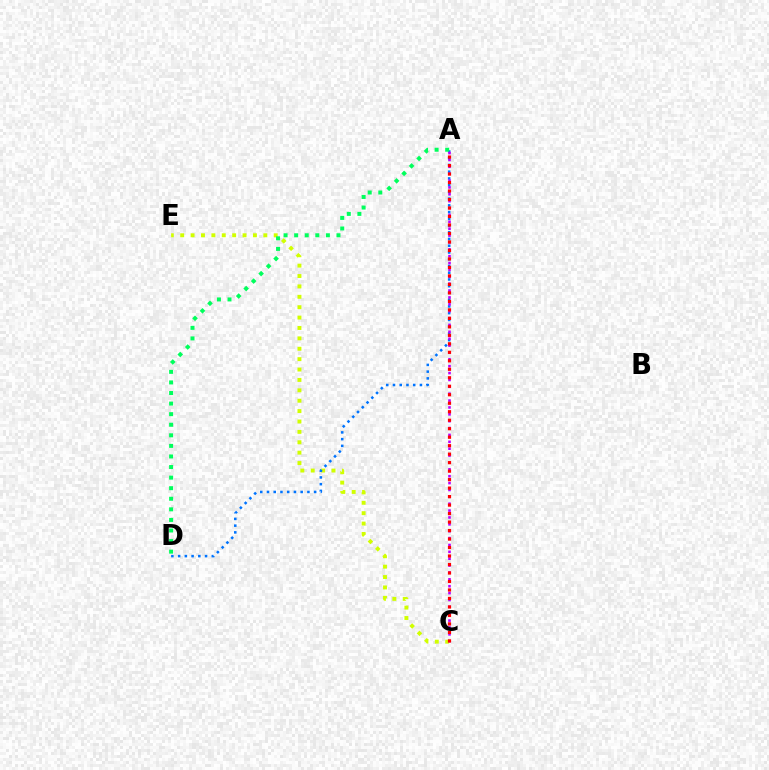{('C', 'E'): [{'color': '#d1ff00', 'line_style': 'dotted', 'thickness': 2.82}], ('A', 'D'): [{'color': '#0074ff', 'line_style': 'dotted', 'thickness': 1.83}, {'color': '#00ff5c', 'line_style': 'dotted', 'thickness': 2.87}], ('A', 'C'): [{'color': '#b900ff', 'line_style': 'dotted', 'thickness': 1.87}, {'color': '#ff0000', 'line_style': 'dotted', 'thickness': 2.31}]}